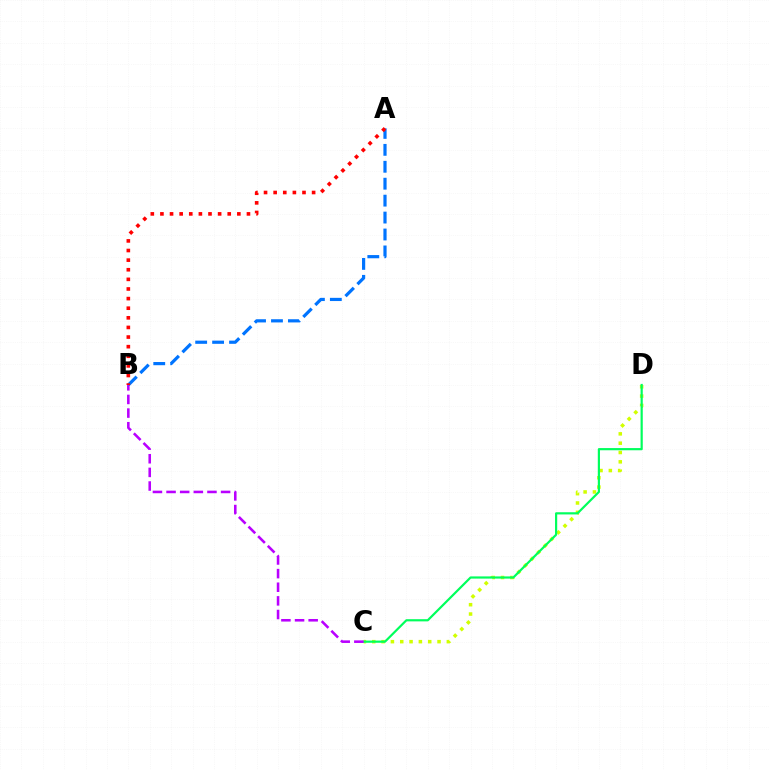{('C', 'D'): [{'color': '#d1ff00', 'line_style': 'dotted', 'thickness': 2.53}, {'color': '#00ff5c', 'line_style': 'solid', 'thickness': 1.58}], ('B', 'C'): [{'color': '#b900ff', 'line_style': 'dashed', 'thickness': 1.85}], ('A', 'B'): [{'color': '#0074ff', 'line_style': 'dashed', 'thickness': 2.3}, {'color': '#ff0000', 'line_style': 'dotted', 'thickness': 2.61}]}